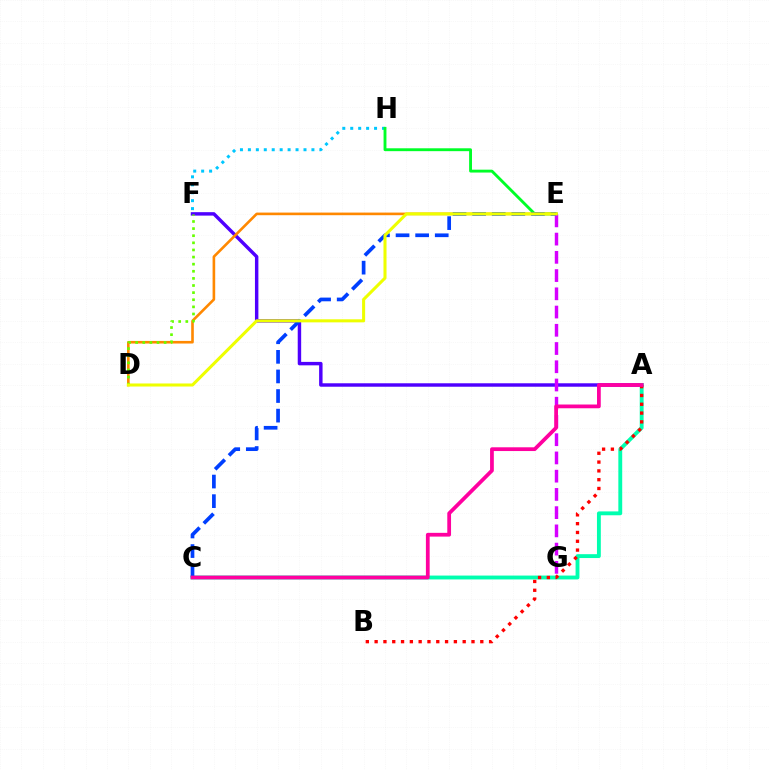{('F', 'H'): [{'color': '#00c7ff', 'line_style': 'dotted', 'thickness': 2.16}], ('A', 'F'): [{'color': '#4f00ff', 'line_style': 'solid', 'thickness': 2.48}], ('E', 'H'): [{'color': '#00ff27', 'line_style': 'solid', 'thickness': 2.07}], ('D', 'E'): [{'color': '#ff8800', 'line_style': 'solid', 'thickness': 1.89}, {'color': '#eeff00', 'line_style': 'solid', 'thickness': 2.2}], ('A', 'C'): [{'color': '#00ffaf', 'line_style': 'solid', 'thickness': 2.78}, {'color': '#ff00a0', 'line_style': 'solid', 'thickness': 2.7}], ('A', 'B'): [{'color': '#ff0000', 'line_style': 'dotted', 'thickness': 2.39}], ('D', 'F'): [{'color': '#66ff00', 'line_style': 'dotted', 'thickness': 1.93}], ('E', 'G'): [{'color': '#d600ff', 'line_style': 'dashed', 'thickness': 2.48}], ('C', 'E'): [{'color': '#003fff', 'line_style': 'dashed', 'thickness': 2.66}]}